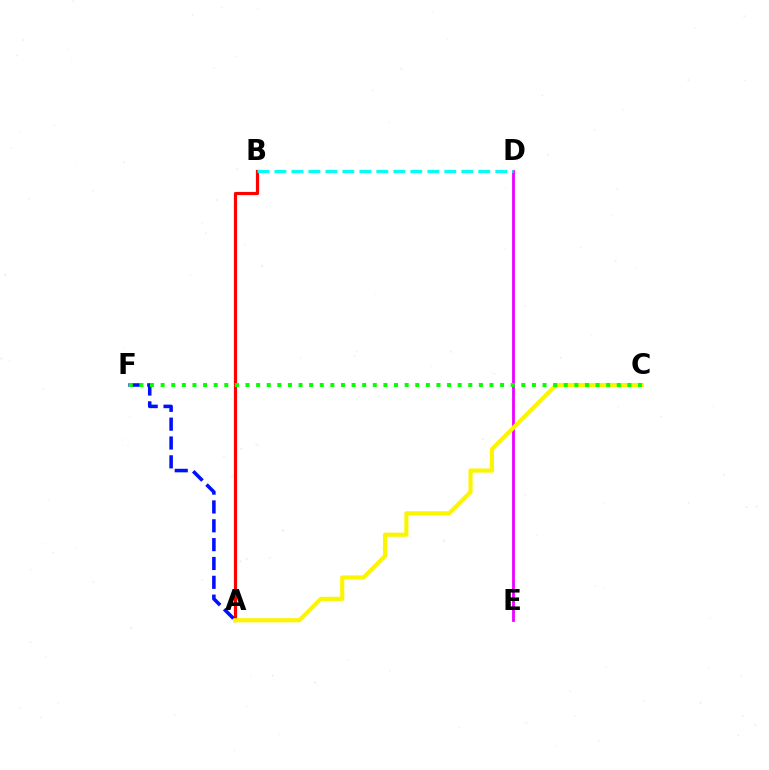{('D', 'E'): [{'color': '#ee00ff', 'line_style': 'solid', 'thickness': 2.01}], ('A', 'B'): [{'color': '#ff0000', 'line_style': 'solid', 'thickness': 2.29}], ('A', 'C'): [{'color': '#fcf500', 'line_style': 'solid', 'thickness': 2.99}], ('A', 'F'): [{'color': '#0010ff', 'line_style': 'dashed', 'thickness': 2.56}], ('B', 'D'): [{'color': '#00fff6', 'line_style': 'dashed', 'thickness': 2.31}], ('C', 'F'): [{'color': '#08ff00', 'line_style': 'dotted', 'thickness': 2.88}]}